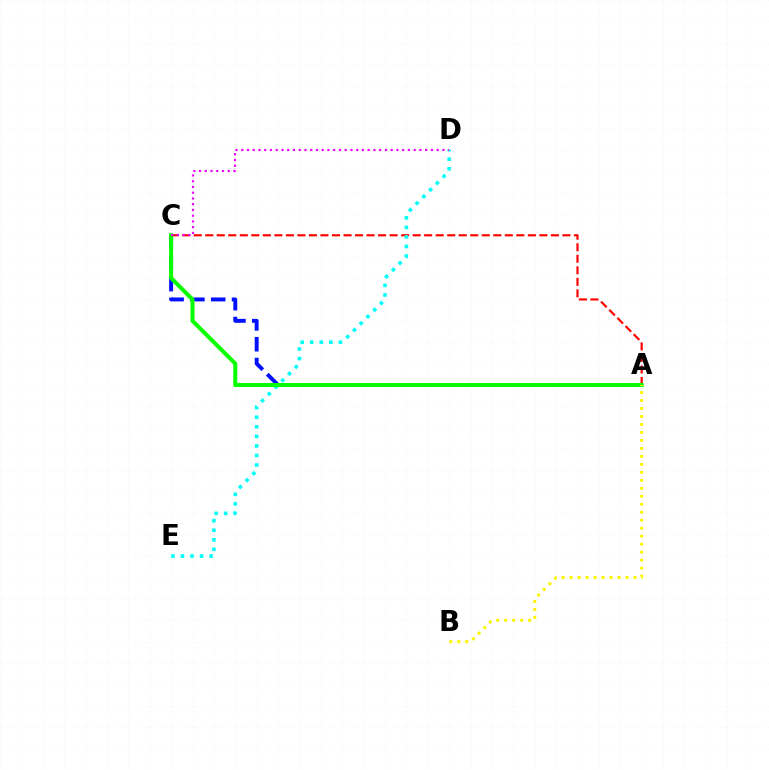{('A', 'C'): [{'color': '#ff0000', 'line_style': 'dashed', 'thickness': 1.57}, {'color': '#0010ff', 'line_style': 'dashed', 'thickness': 2.83}, {'color': '#08ff00', 'line_style': 'solid', 'thickness': 2.89}], ('D', 'E'): [{'color': '#00fff6', 'line_style': 'dotted', 'thickness': 2.59}], ('C', 'D'): [{'color': '#ee00ff', 'line_style': 'dotted', 'thickness': 1.56}], ('A', 'B'): [{'color': '#fcf500', 'line_style': 'dotted', 'thickness': 2.17}]}